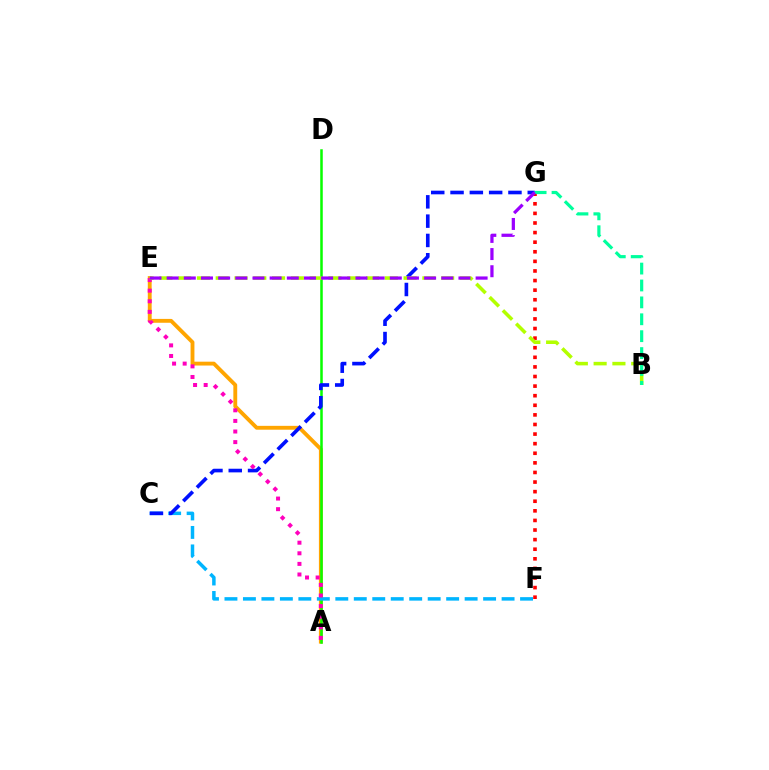{('F', 'G'): [{'color': '#ff0000', 'line_style': 'dotted', 'thickness': 2.61}], ('A', 'E'): [{'color': '#ffa500', 'line_style': 'solid', 'thickness': 2.78}, {'color': '#ff00bd', 'line_style': 'dotted', 'thickness': 2.88}], ('A', 'D'): [{'color': '#08ff00', 'line_style': 'solid', 'thickness': 1.82}], ('C', 'F'): [{'color': '#00b5ff', 'line_style': 'dashed', 'thickness': 2.51}], ('C', 'G'): [{'color': '#0010ff', 'line_style': 'dashed', 'thickness': 2.62}], ('B', 'E'): [{'color': '#b3ff00', 'line_style': 'dashed', 'thickness': 2.55}], ('B', 'G'): [{'color': '#00ff9d', 'line_style': 'dashed', 'thickness': 2.3}], ('E', 'G'): [{'color': '#9b00ff', 'line_style': 'dashed', 'thickness': 2.33}]}